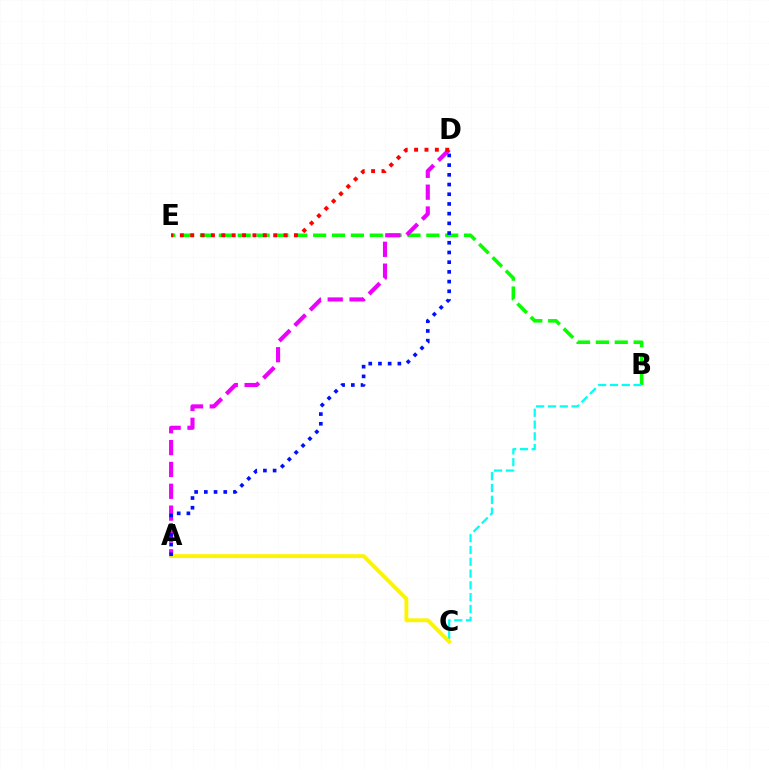{('B', 'E'): [{'color': '#08ff00', 'line_style': 'dashed', 'thickness': 2.56}], ('B', 'C'): [{'color': '#00fff6', 'line_style': 'dashed', 'thickness': 1.6}], ('A', 'D'): [{'color': '#ee00ff', 'line_style': 'dashed', 'thickness': 2.97}, {'color': '#0010ff', 'line_style': 'dotted', 'thickness': 2.64}], ('D', 'E'): [{'color': '#ff0000', 'line_style': 'dotted', 'thickness': 2.82}], ('A', 'C'): [{'color': '#fcf500', 'line_style': 'solid', 'thickness': 2.8}]}